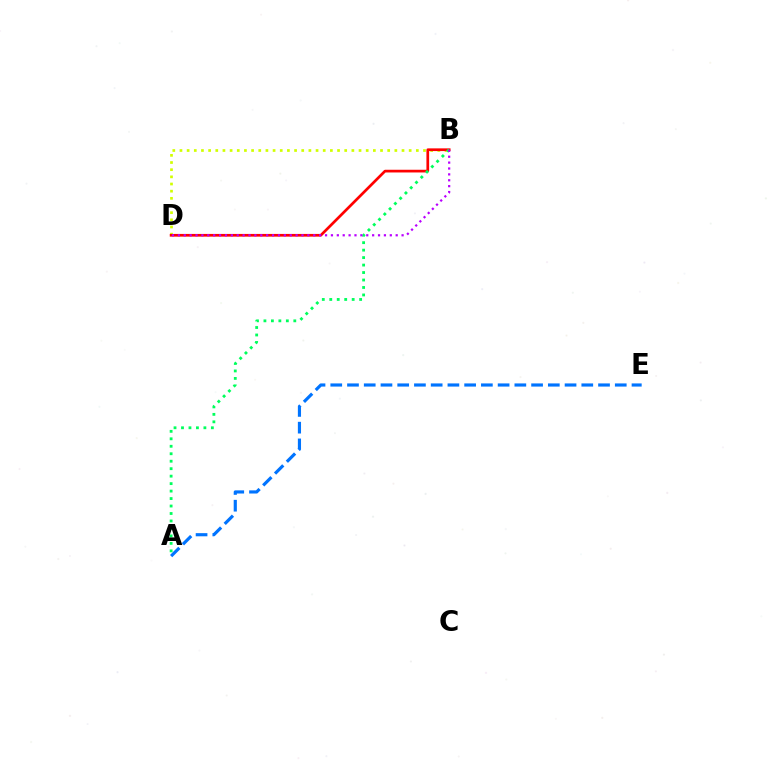{('B', 'D'): [{'color': '#d1ff00', 'line_style': 'dotted', 'thickness': 1.95}, {'color': '#ff0000', 'line_style': 'solid', 'thickness': 1.95}, {'color': '#b900ff', 'line_style': 'dotted', 'thickness': 1.6}], ('A', 'E'): [{'color': '#0074ff', 'line_style': 'dashed', 'thickness': 2.27}], ('A', 'B'): [{'color': '#00ff5c', 'line_style': 'dotted', 'thickness': 2.03}]}